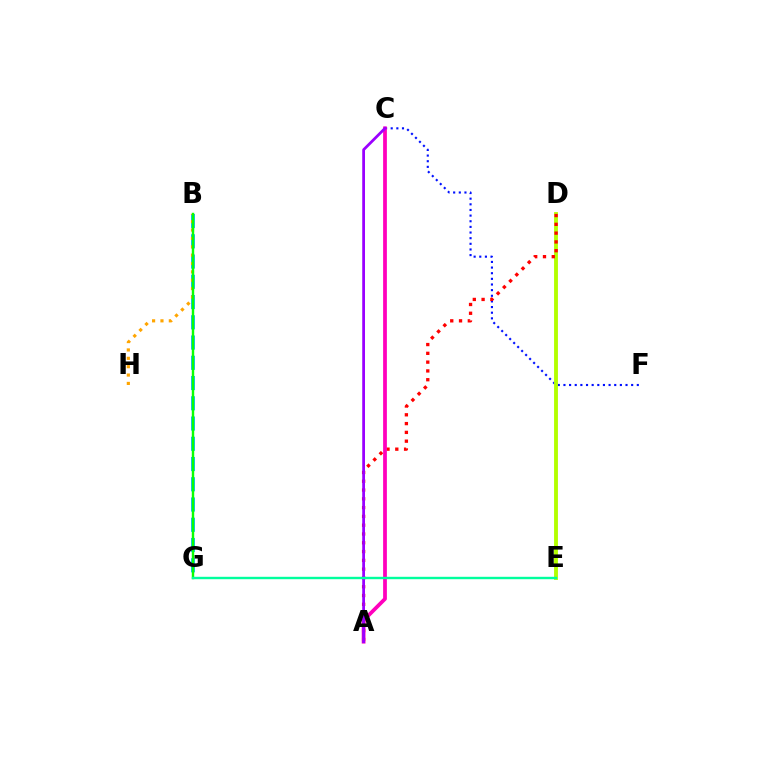{('C', 'F'): [{'color': '#0010ff', 'line_style': 'dotted', 'thickness': 1.53}], ('B', 'G'): [{'color': '#00b5ff', 'line_style': 'dashed', 'thickness': 2.75}, {'color': '#08ff00', 'line_style': 'solid', 'thickness': 1.74}], ('D', 'E'): [{'color': '#b3ff00', 'line_style': 'solid', 'thickness': 2.78}], ('A', 'D'): [{'color': '#ff0000', 'line_style': 'dotted', 'thickness': 2.39}], ('A', 'C'): [{'color': '#ff00bd', 'line_style': 'solid', 'thickness': 2.71}, {'color': '#9b00ff', 'line_style': 'solid', 'thickness': 1.99}], ('B', 'H'): [{'color': '#ffa500', 'line_style': 'dotted', 'thickness': 2.27}], ('E', 'G'): [{'color': '#00ff9d', 'line_style': 'solid', 'thickness': 1.73}]}